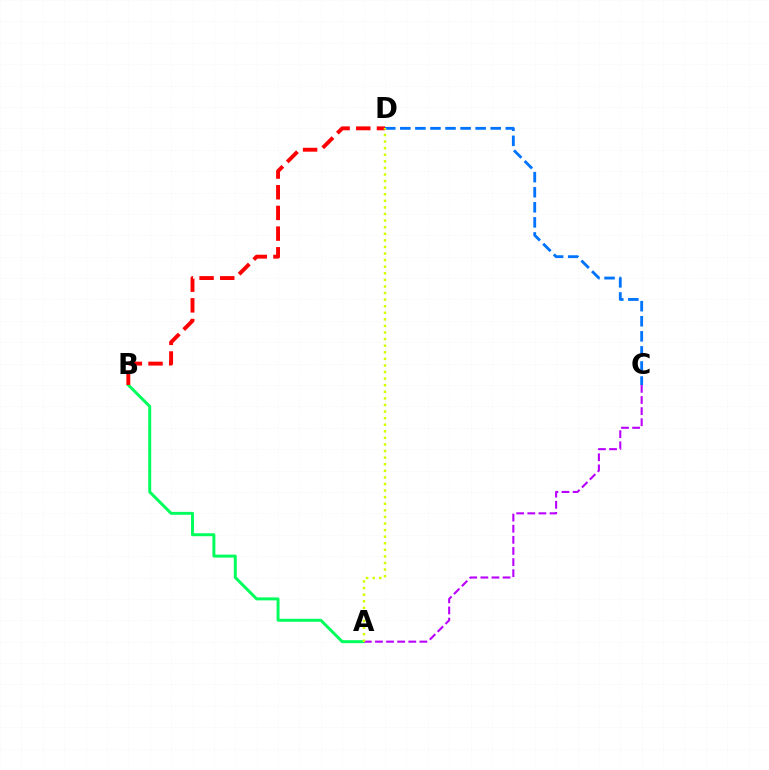{('A', 'B'): [{'color': '#00ff5c', 'line_style': 'solid', 'thickness': 2.13}], ('A', 'C'): [{'color': '#b900ff', 'line_style': 'dashed', 'thickness': 1.51}], ('B', 'D'): [{'color': '#ff0000', 'line_style': 'dashed', 'thickness': 2.81}], ('C', 'D'): [{'color': '#0074ff', 'line_style': 'dashed', 'thickness': 2.05}], ('A', 'D'): [{'color': '#d1ff00', 'line_style': 'dotted', 'thickness': 1.79}]}